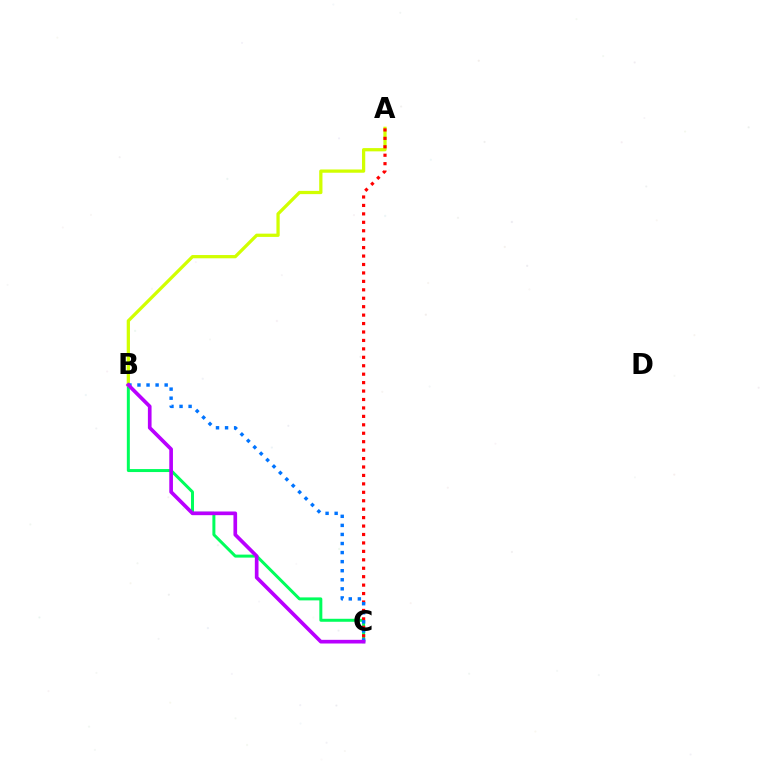{('B', 'C'): [{'color': '#00ff5c', 'line_style': 'solid', 'thickness': 2.15}, {'color': '#0074ff', 'line_style': 'dotted', 'thickness': 2.46}, {'color': '#b900ff', 'line_style': 'solid', 'thickness': 2.64}], ('A', 'B'): [{'color': '#d1ff00', 'line_style': 'solid', 'thickness': 2.34}], ('A', 'C'): [{'color': '#ff0000', 'line_style': 'dotted', 'thickness': 2.29}]}